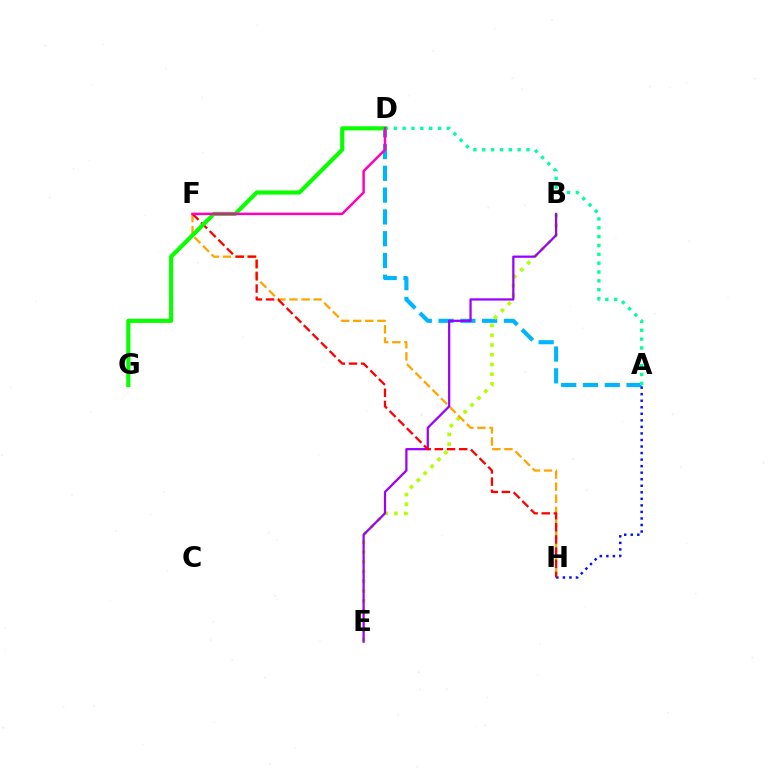{('A', 'D'): [{'color': '#00b5ff', 'line_style': 'dashed', 'thickness': 2.96}, {'color': '#00ff9d', 'line_style': 'dotted', 'thickness': 2.4}], ('A', 'H'): [{'color': '#0010ff', 'line_style': 'dotted', 'thickness': 1.78}], ('B', 'E'): [{'color': '#b3ff00', 'line_style': 'dotted', 'thickness': 2.65}, {'color': '#9b00ff', 'line_style': 'solid', 'thickness': 1.62}], ('F', 'H'): [{'color': '#ffa500', 'line_style': 'dashed', 'thickness': 1.64}, {'color': '#ff0000', 'line_style': 'dashed', 'thickness': 1.65}], ('D', 'G'): [{'color': '#08ff00', 'line_style': 'solid', 'thickness': 2.98}], ('D', 'F'): [{'color': '#ff00bd', 'line_style': 'solid', 'thickness': 1.79}]}